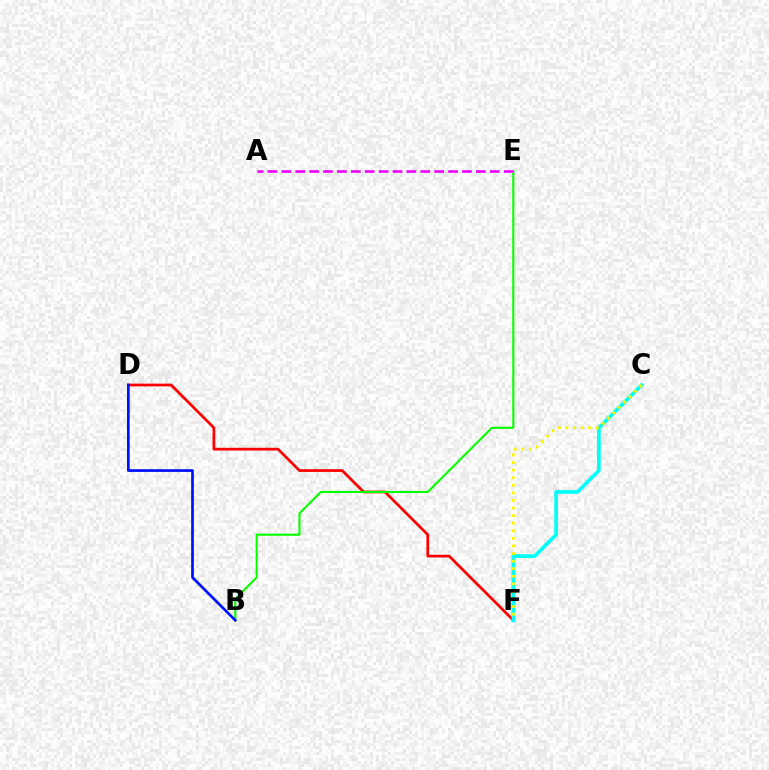{('D', 'F'): [{'color': '#ff0000', 'line_style': 'solid', 'thickness': 1.97}], ('C', 'F'): [{'color': '#00fff6', 'line_style': 'solid', 'thickness': 2.67}, {'color': '#fcf500', 'line_style': 'dotted', 'thickness': 2.06}], ('B', 'E'): [{'color': '#08ff00', 'line_style': 'solid', 'thickness': 1.53}], ('A', 'E'): [{'color': '#ee00ff', 'line_style': 'dashed', 'thickness': 1.89}], ('B', 'D'): [{'color': '#0010ff', 'line_style': 'solid', 'thickness': 1.95}]}